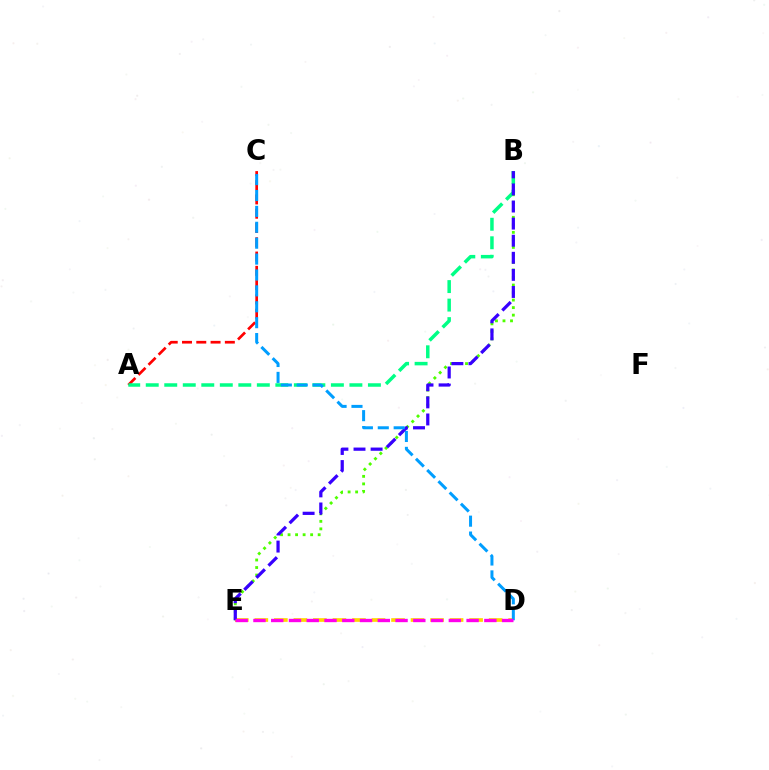{('B', 'E'): [{'color': '#4fff00', 'line_style': 'dotted', 'thickness': 2.04}, {'color': '#3700ff', 'line_style': 'dashed', 'thickness': 2.32}], ('D', 'E'): [{'color': '#ffd500', 'line_style': 'dashed', 'thickness': 2.65}, {'color': '#ff00ed', 'line_style': 'dashed', 'thickness': 2.41}], ('A', 'C'): [{'color': '#ff0000', 'line_style': 'dashed', 'thickness': 1.94}], ('A', 'B'): [{'color': '#00ff86', 'line_style': 'dashed', 'thickness': 2.52}], ('C', 'D'): [{'color': '#009eff', 'line_style': 'dashed', 'thickness': 2.16}]}